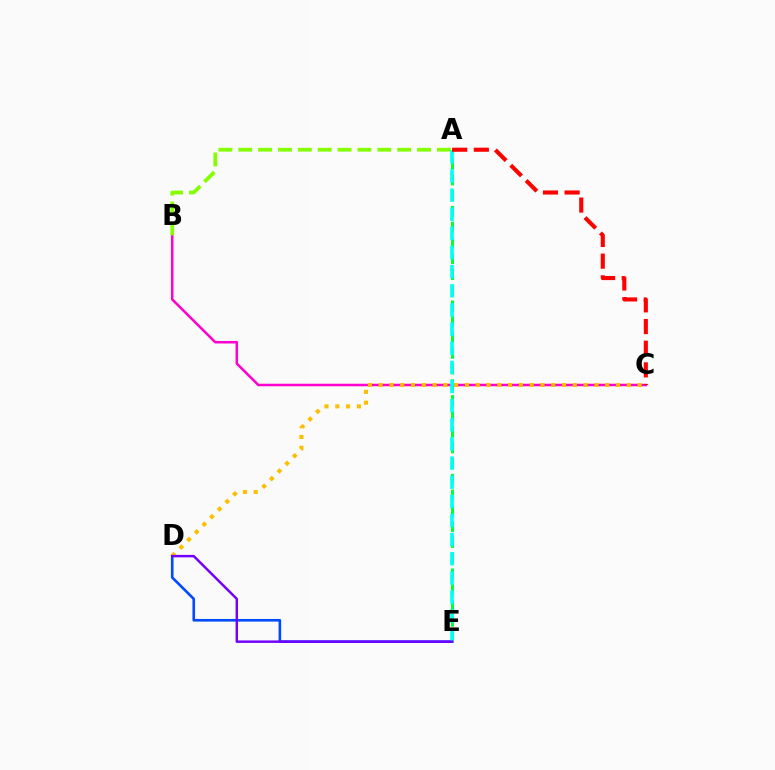{('D', 'E'): [{'color': '#004bff', 'line_style': 'solid', 'thickness': 1.89}, {'color': '#7200ff', 'line_style': 'solid', 'thickness': 1.77}], ('B', 'C'): [{'color': '#ff00cf', 'line_style': 'solid', 'thickness': 1.82}], ('C', 'D'): [{'color': '#ffbd00', 'line_style': 'dotted', 'thickness': 2.93}], ('A', 'B'): [{'color': '#84ff00', 'line_style': 'dashed', 'thickness': 2.7}], ('A', 'E'): [{'color': '#00ff39', 'line_style': 'dashed', 'thickness': 2.14}, {'color': '#00fff6', 'line_style': 'dashed', 'thickness': 2.6}], ('A', 'C'): [{'color': '#ff0000', 'line_style': 'dashed', 'thickness': 2.95}]}